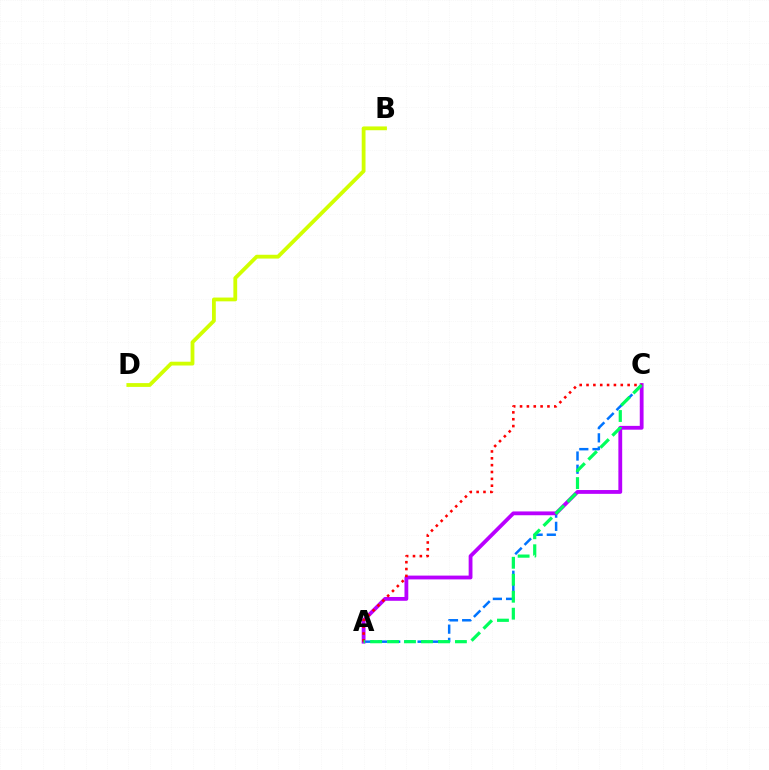{('A', 'C'): [{'color': '#0074ff', 'line_style': 'dashed', 'thickness': 1.79}, {'color': '#b900ff', 'line_style': 'solid', 'thickness': 2.74}, {'color': '#ff0000', 'line_style': 'dotted', 'thickness': 1.86}, {'color': '#00ff5c', 'line_style': 'dashed', 'thickness': 2.31}], ('B', 'D'): [{'color': '#d1ff00', 'line_style': 'solid', 'thickness': 2.73}]}